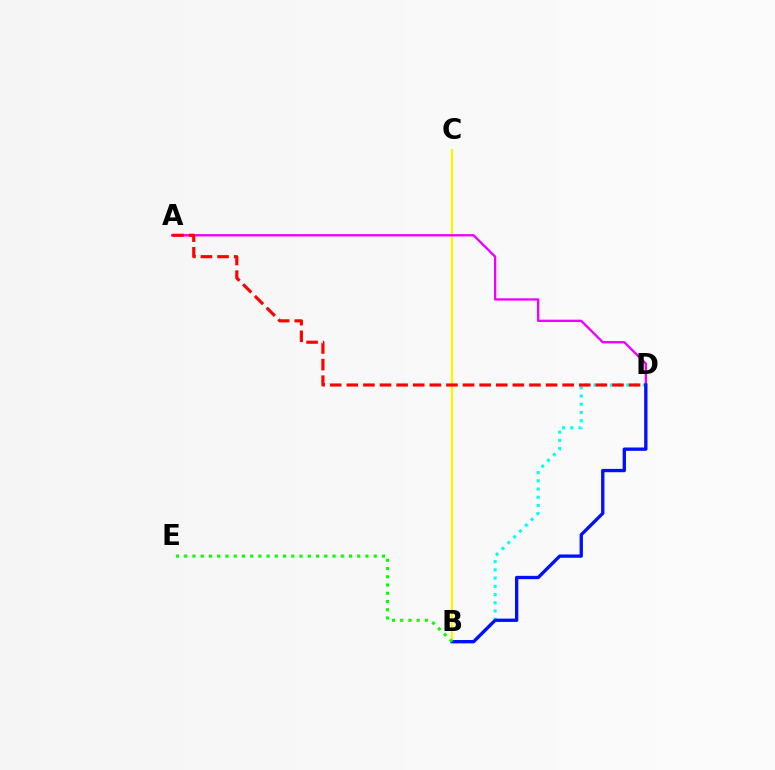{('B', 'D'): [{'color': '#00fff6', 'line_style': 'dotted', 'thickness': 2.24}, {'color': '#0010ff', 'line_style': 'solid', 'thickness': 2.4}], ('B', 'C'): [{'color': '#fcf500', 'line_style': 'solid', 'thickness': 1.65}], ('A', 'D'): [{'color': '#ee00ff', 'line_style': 'solid', 'thickness': 1.68}, {'color': '#ff0000', 'line_style': 'dashed', 'thickness': 2.26}], ('B', 'E'): [{'color': '#08ff00', 'line_style': 'dotted', 'thickness': 2.24}]}